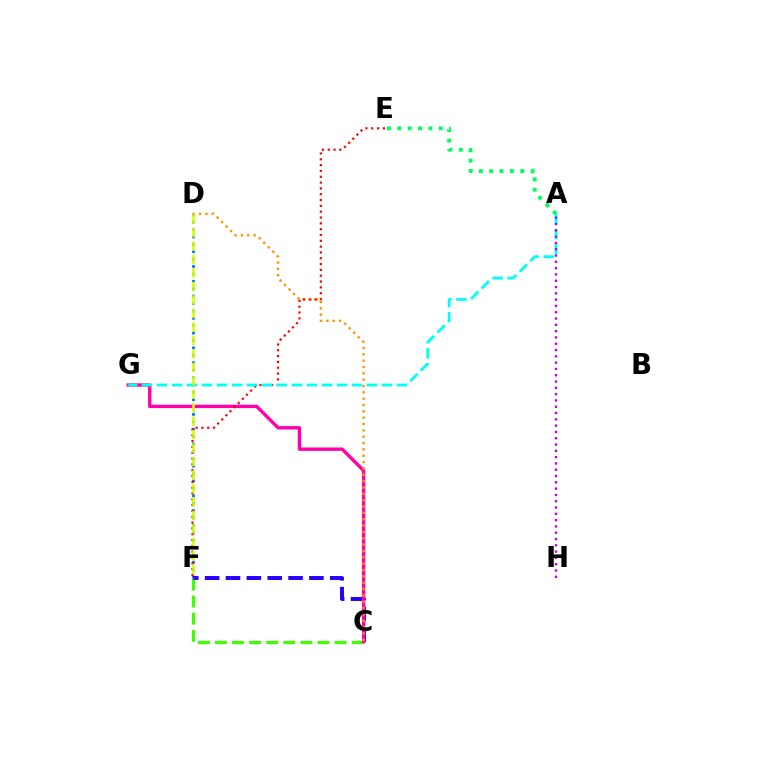{('C', 'F'): [{'color': '#3dff00', 'line_style': 'dashed', 'thickness': 2.32}, {'color': '#2500ff', 'line_style': 'dashed', 'thickness': 2.83}], ('D', 'F'): [{'color': '#0074ff', 'line_style': 'dotted', 'thickness': 2.01}, {'color': '#d1ff00', 'line_style': 'dashed', 'thickness': 1.83}], ('C', 'G'): [{'color': '#ff00ac', 'line_style': 'solid', 'thickness': 2.43}], ('C', 'D'): [{'color': '#ff9400', 'line_style': 'dotted', 'thickness': 1.72}], ('E', 'F'): [{'color': '#ff0000', 'line_style': 'dotted', 'thickness': 1.58}], ('A', 'G'): [{'color': '#00fff6', 'line_style': 'dashed', 'thickness': 2.04}], ('A', 'E'): [{'color': '#00ff5c', 'line_style': 'dotted', 'thickness': 2.81}], ('A', 'H'): [{'color': '#b900ff', 'line_style': 'dotted', 'thickness': 1.71}]}